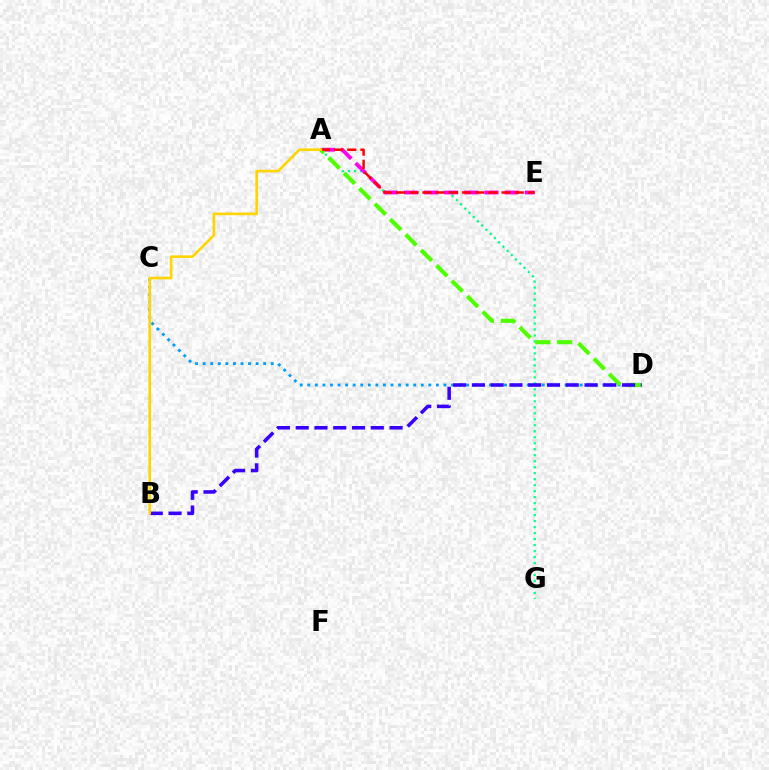{('C', 'D'): [{'color': '#009eff', 'line_style': 'dotted', 'thickness': 2.06}], ('A', 'G'): [{'color': '#00ff86', 'line_style': 'dotted', 'thickness': 1.63}], ('A', 'E'): [{'color': '#ff00ed', 'line_style': 'dashed', 'thickness': 2.74}, {'color': '#ff0000', 'line_style': 'dashed', 'thickness': 1.79}], ('A', 'D'): [{'color': '#4fff00', 'line_style': 'dashed', 'thickness': 2.96}], ('B', 'D'): [{'color': '#3700ff', 'line_style': 'dashed', 'thickness': 2.55}], ('A', 'B'): [{'color': '#ffd500', 'line_style': 'solid', 'thickness': 1.89}]}